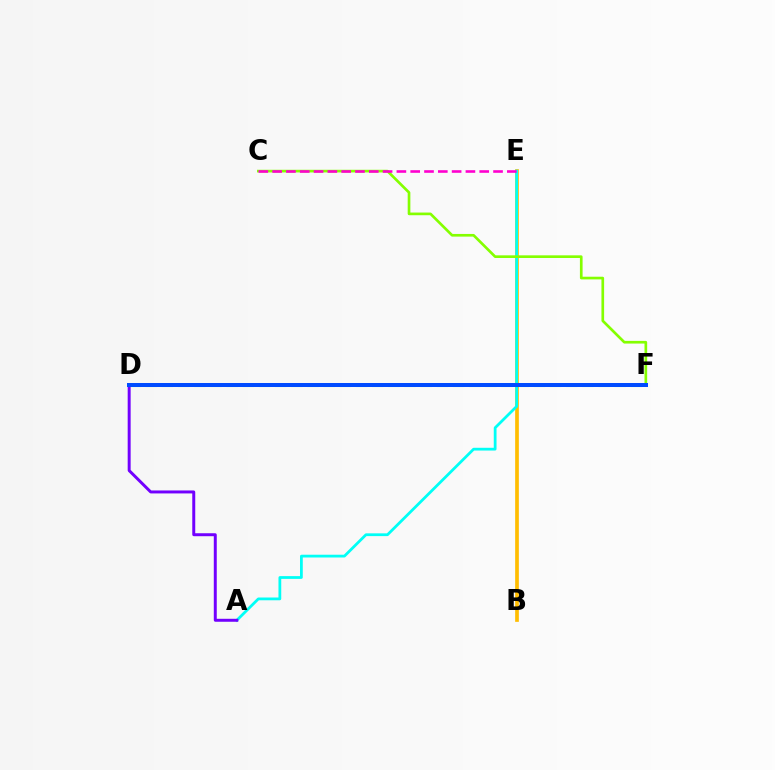{('B', 'E'): [{'color': '#ffbd00', 'line_style': 'solid', 'thickness': 2.66}], ('D', 'F'): [{'color': '#00ff39', 'line_style': 'dashed', 'thickness': 2.2}, {'color': '#ff0000', 'line_style': 'dashed', 'thickness': 1.75}, {'color': '#004bff', 'line_style': 'solid', 'thickness': 2.88}], ('A', 'E'): [{'color': '#00fff6', 'line_style': 'solid', 'thickness': 1.99}], ('A', 'D'): [{'color': '#7200ff', 'line_style': 'solid', 'thickness': 2.14}], ('C', 'F'): [{'color': '#84ff00', 'line_style': 'solid', 'thickness': 1.92}], ('C', 'E'): [{'color': '#ff00cf', 'line_style': 'dashed', 'thickness': 1.88}]}